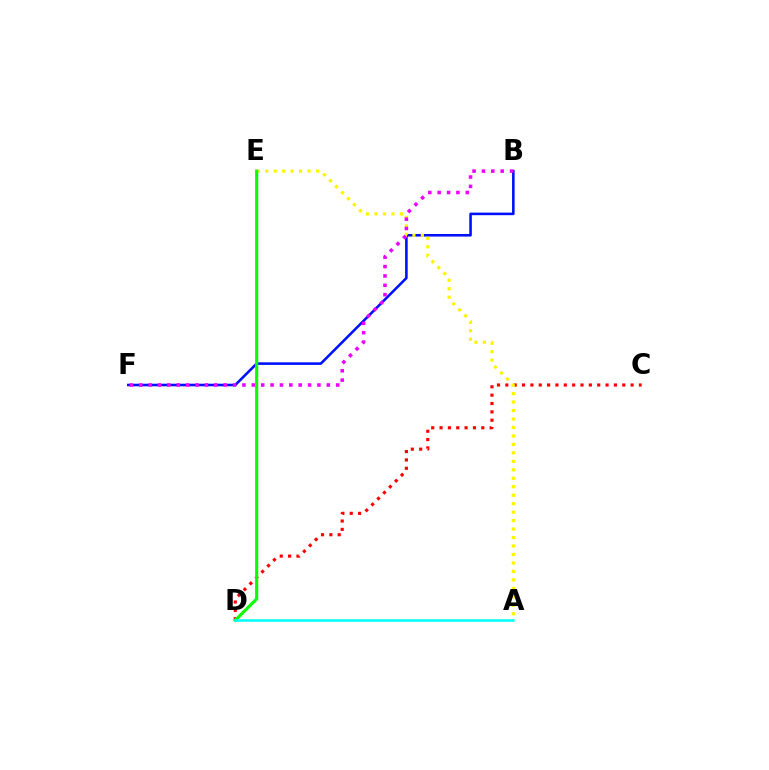{('C', 'D'): [{'color': '#ff0000', 'line_style': 'dotted', 'thickness': 2.27}], ('B', 'F'): [{'color': '#0010ff', 'line_style': 'solid', 'thickness': 1.86}, {'color': '#ee00ff', 'line_style': 'dotted', 'thickness': 2.55}], ('A', 'E'): [{'color': '#fcf500', 'line_style': 'dotted', 'thickness': 2.3}], ('D', 'E'): [{'color': '#08ff00', 'line_style': 'solid', 'thickness': 2.25}], ('A', 'D'): [{'color': '#00fff6', 'line_style': 'solid', 'thickness': 1.81}]}